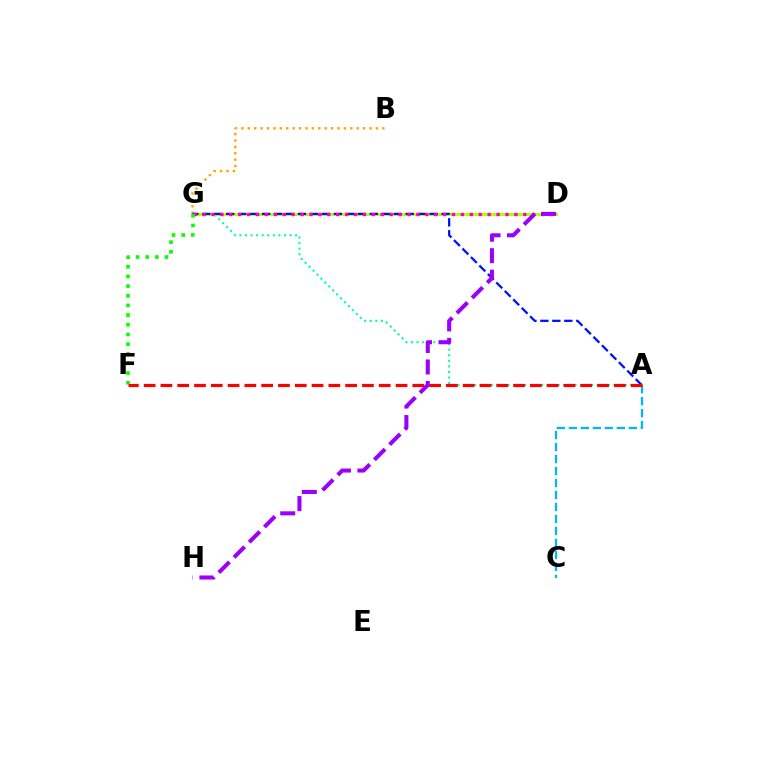{('A', 'G'): [{'color': '#00ff9d', 'line_style': 'dotted', 'thickness': 1.51}, {'color': '#0010ff', 'line_style': 'dashed', 'thickness': 1.63}], ('B', 'G'): [{'color': '#ffa500', 'line_style': 'dotted', 'thickness': 1.74}], ('D', 'G'): [{'color': '#b3ff00', 'line_style': 'solid', 'thickness': 2.19}, {'color': '#ff00bd', 'line_style': 'dotted', 'thickness': 2.42}], ('A', 'C'): [{'color': '#00b5ff', 'line_style': 'dashed', 'thickness': 1.63}], ('F', 'G'): [{'color': '#08ff00', 'line_style': 'dotted', 'thickness': 2.63}], ('A', 'F'): [{'color': '#ff0000', 'line_style': 'dashed', 'thickness': 2.28}], ('D', 'H'): [{'color': '#9b00ff', 'line_style': 'dashed', 'thickness': 2.92}]}